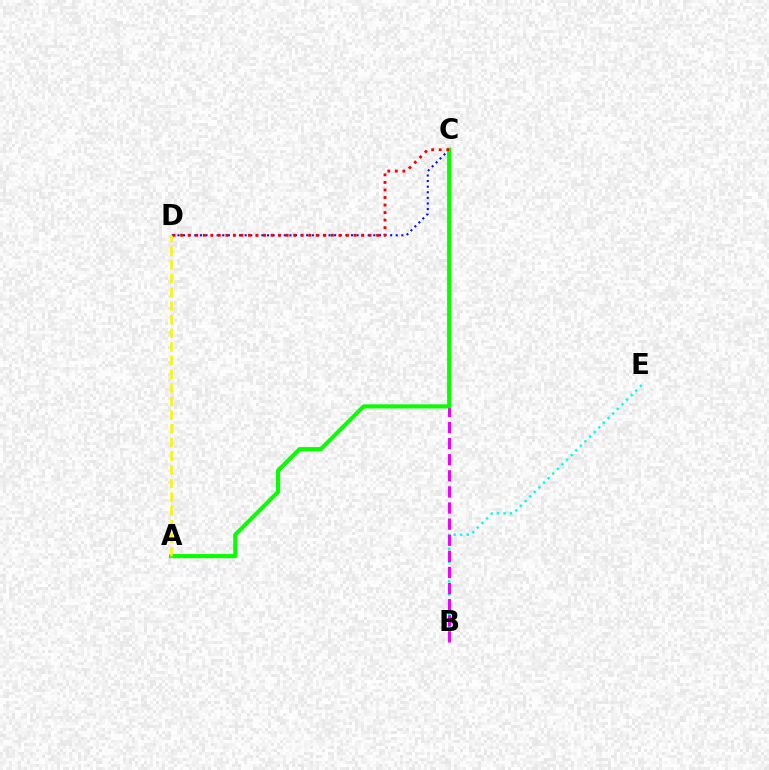{('C', 'D'): [{'color': '#0010ff', 'line_style': 'dotted', 'thickness': 1.52}, {'color': '#ff0000', 'line_style': 'dotted', 'thickness': 2.05}], ('B', 'E'): [{'color': '#00fff6', 'line_style': 'dotted', 'thickness': 1.77}], ('B', 'C'): [{'color': '#ee00ff', 'line_style': 'dashed', 'thickness': 2.19}], ('A', 'C'): [{'color': '#08ff00', 'line_style': 'solid', 'thickness': 2.97}], ('A', 'D'): [{'color': '#fcf500', 'line_style': 'dashed', 'thickness': 1.85}]}